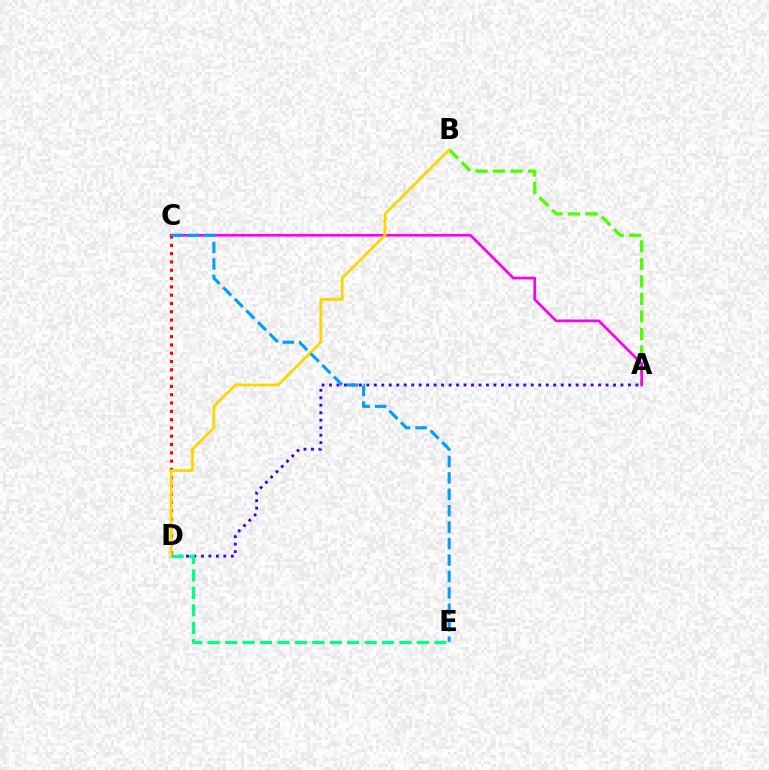{('A', 'B'): [{'color': '#4fff00', 'line_style': 'dashed', 'thickness': 2.38}], ('A', 'D'): [{'color': '#3700ff', 'line_style': 'dotted', 'thickness': 2.03}], ('A', 'C'): [{'color': '#ff00ed', 'line_style': 'solid', 'thickness': 1.94}], ('C', 'D'): [{'color': '#ff0000', 'line_style': 'dotted', 'thickness': 2.25}], ('B', 'D'): [{'color': '#ffd500', 'line_style': 'solid', 'thickness': 2.01}], ('C', 'E'): [{'color': '#009eff', 'line_style': 'dashed', 'thickness': 2.23}], ('D', 'E'): [{'color': '#00ff86', 'line_style': 'dashed', 'thickness': 2.37}]}